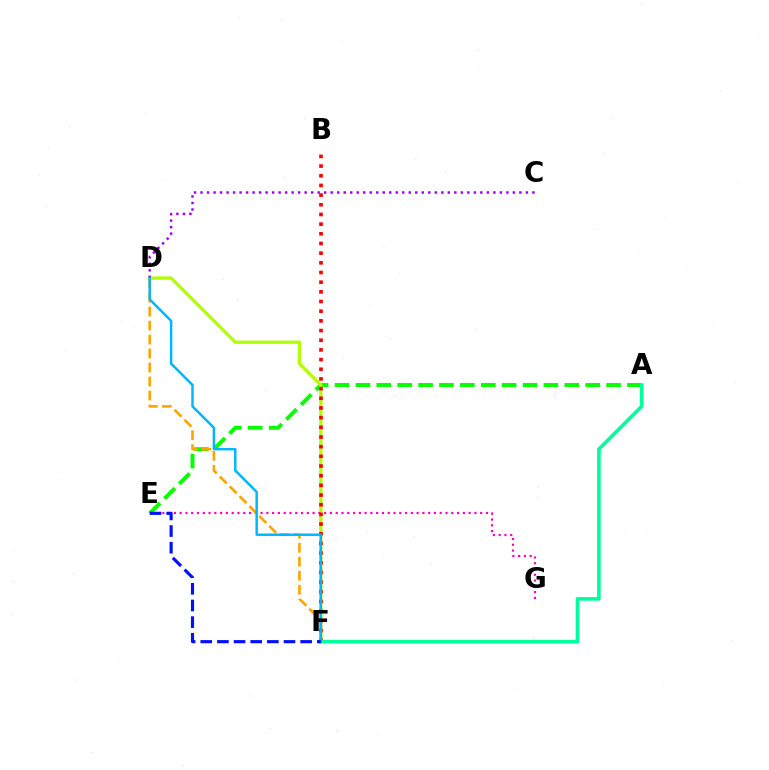{('A', 'E'): [{'color': '#08ff00', 'line_style': 'dashed', 'thickness': 2.84}], ('D', 'F'): [{'color': '#b3ff00', 'line_style': 'solid', 'thickness': 2.35}, {'color': '#ffa500', 'line_style': 'dashed', 'thickness': 1.9}, {'color': '#00b5ff', 'line_style': 'solid', 'thickness': 1.77}], ('E', 'G'): [{'color': '#ff00bd', 'line_style': 'dotted', 'thickness': 1.57}], ('B', 'F'): [{'color': '#ff0000', 'line_style': 'dotted', 'thickness': 2.63}], ('A', 'F'): [{'color': '#00ff9d', 'line_style': 'solid', 'thickness': 2.62}], ('C', 'D'): [{'color': '#9b00ff', 'line_style': 'dotted', 'thickness': 1.77}], ('E', 'F'): [{'color': '#0010ff', 'line_style': 'dashed', 'thickness': 2.26}]}